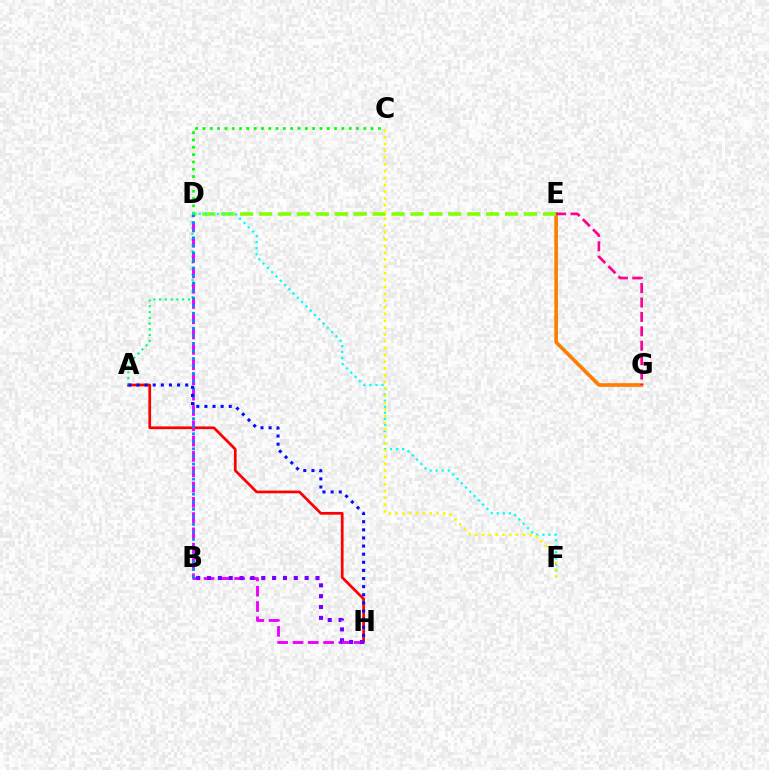{('E', 'G'): [{'color': '#ff7c00', 'line_style': 'solid', 'thickness': 2.63}, {'color': '#ff0094', 'line_style': 'dashed', 'thickness': 1.96}], ('D', 'E'): [{'color': '#84ff00', 'line_style': 'dashed', 'thickness': 2.57}], ('A', 'H'): [{'color': '#ff0000', 'line_style': 'solid', 'thickness': 1.96}, {'color': '#0010ff', 'line_style': 'dotted', 'thickness': 2.21}], ('A', 'D'): [{'color': '#00ff74', 'line_style': 'dotted', 'thickness': 1.57}], ('D', 'H'): [{'color': '#ee00ff', 'line_style': 'dashed', 'thickness': 2.08}], ('C', 'D'): [{'color': '#08ff00', 'line_style': 'dotted', 'thickness': 1.99}], ('D', 'F'): [{'color': '#00fff6', 'line_style': 'dotted', 'thickness': 1.65}], ('B', 'H'): [{'color': '#7200ff', 'line_style': 'dotted', 'thickness': 2.95}], ('C', 'F'): [{'color': '#fcf500', 'line_style': 'dotted', 'thickness': 1.85}], ('B', 'D'): [{'color': '#008cff', 'line_style': 'dotted', 'thickness': 2.05}]}